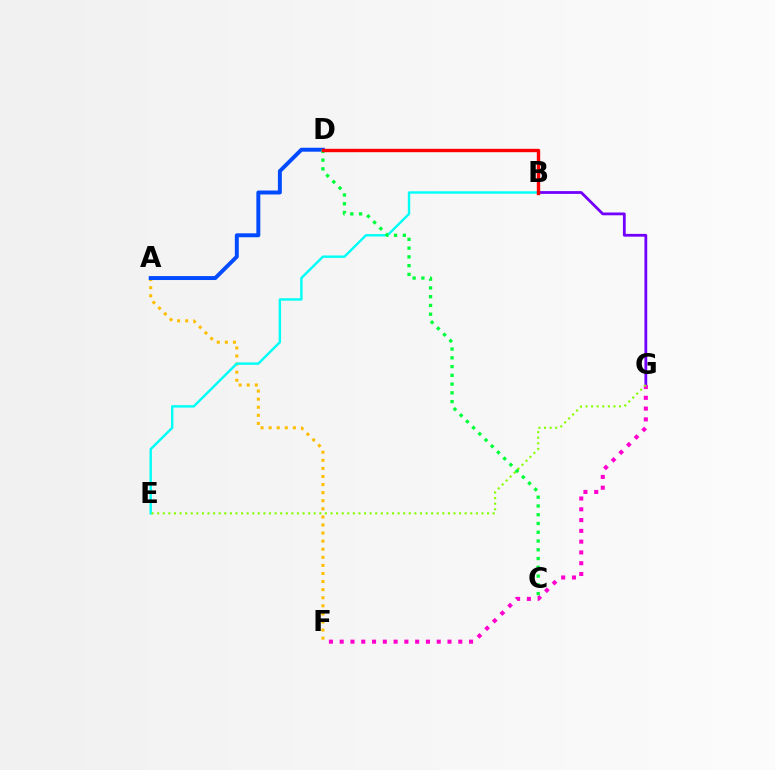{('B', 'G'): [{'color': '#7200ff', 'line_style': 'solid', 'thickness': 2.01}], ('A', 'F'): [{'color': '#ffbd00', 'line_style': 'dotted', 'thickness': 2.2}], ('F', 'G'): [{'color': '#ff00cf', 'line_style': 'dotted', 'thickness': 2.93}], ('A', 'D'): [{'color': '#004bff', 'line_style': 'solid', 'thickness': 2.84}], ('B', 'E'): [{'color': '#00fff6', 'line_style': 'solid', 'thickness': 1.74}], ('C', 'D'): [{'color': '#00ff39', 'line_style': 'dotted', 'thickness': 2.38}], ('B', 'D'): [{'color': '#ff0000', 'line_style': 'solid', 'thickness': 2.44}], ('E', 'G'): [{'color': '#84ff00', 'line_style': 'dotted', 'thickness': 1.52}]}